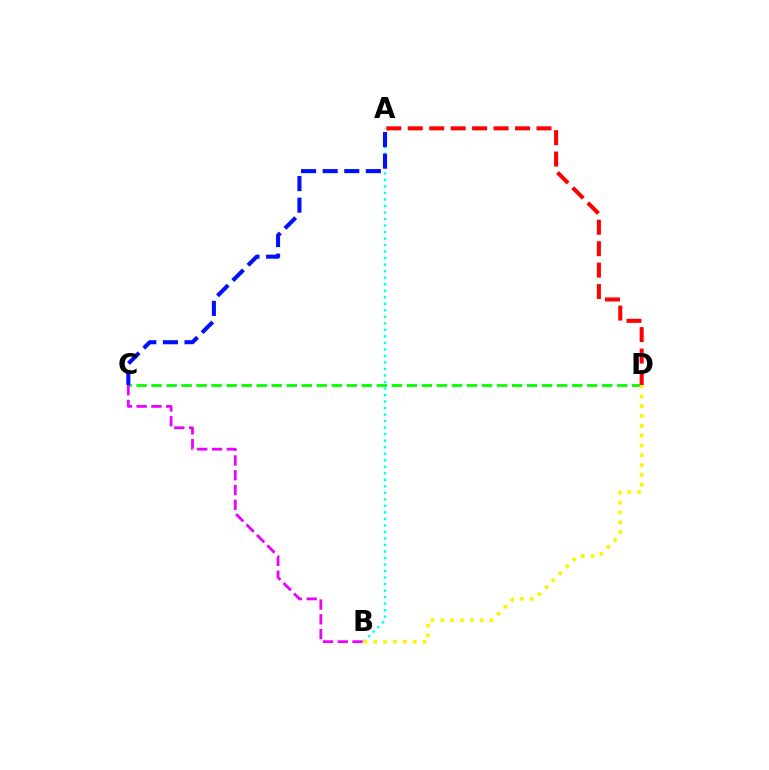{('C', 'D'): [{'color': '#08ff00', 'line_style': 'dashed', 'thickness': 2.04}], ('A', 'B'): [{'color': '#00fff6', 'line_style': 'dotted', 'thickness': 1.77}], ('B', 'D'): [{'color': '#fcf500', 'line_style': 'dotted', 'thickness': 2.67}], ('A', 'C'): [{'color': '#0010ff', 'line_style': 'dashed', 'thickness': 2.93}], ('A', 'D'): [{'color': '#ff0000', 'line_style': 'dashed', 'thickness': 2.91}], ('B', 'C'): [{'color': '#ee00ff', 'line_style': 'dashed', 'thickness': 2.01}]}